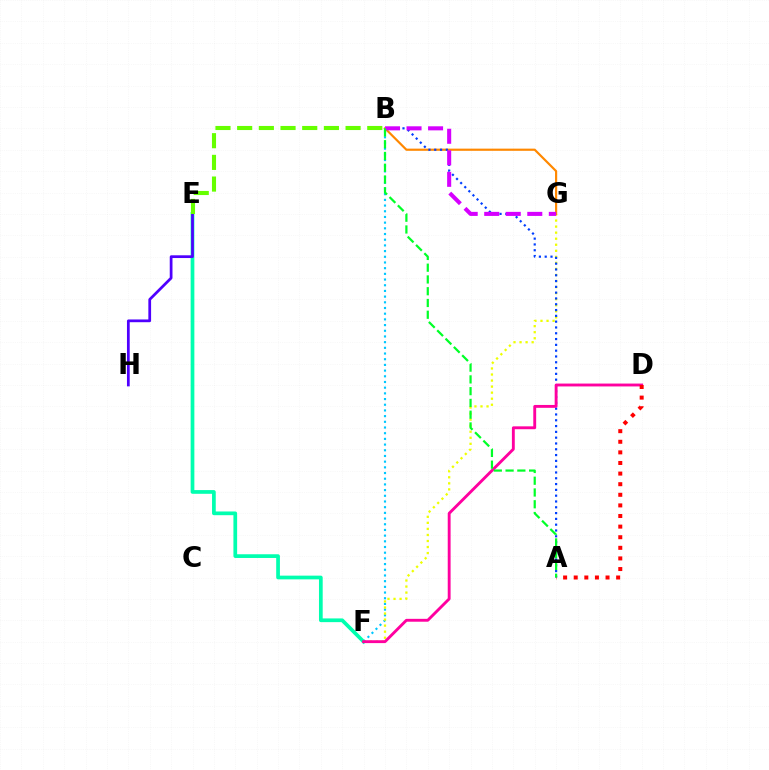{('B', 'F'): [{'color': '#00c7ff', 'line_style': 'dotted', 'thickness': 1.55}], ('F', 'G'): [{'color': '#eeff00', 'line_style': 'dotted', 'thickness': 1.64}], ('E', 'F'): [{'color': '#00ffaf', 'line_style': 'solid', 'thickness': 2.68}], ('E', 'H'): [{'color': '#4f00ff', 'line_style': 'solid', 'thickness': 1.98}], ('B', 'G'): [{'color': '#ff8800', 'line_style': 'solid', 'thickness': 1.57}, {'color': '#d600ff', 'line_style': 'dashed', 'thickness': 2.92}], ('A', 'B'): [{'color': '#003fff', 'line_style': 'dotted', 'thickness': 1.58}, {'color': '#00ff27', 'line_style': 'dashed', 'thickness': 1.6}], ('B', 'E'): [{'color': '#66ff00', 'line_style': 'dashed', 'thickness': 2.95}], ('D', 'F'): [{'color': '#ff00a0', 'line_style': 'solid', 'thickness': 2.07}], ('A', 'D'): [{'color': '#ff0000', 'line_style': 'dotted', 'thickness': 2.88}]}